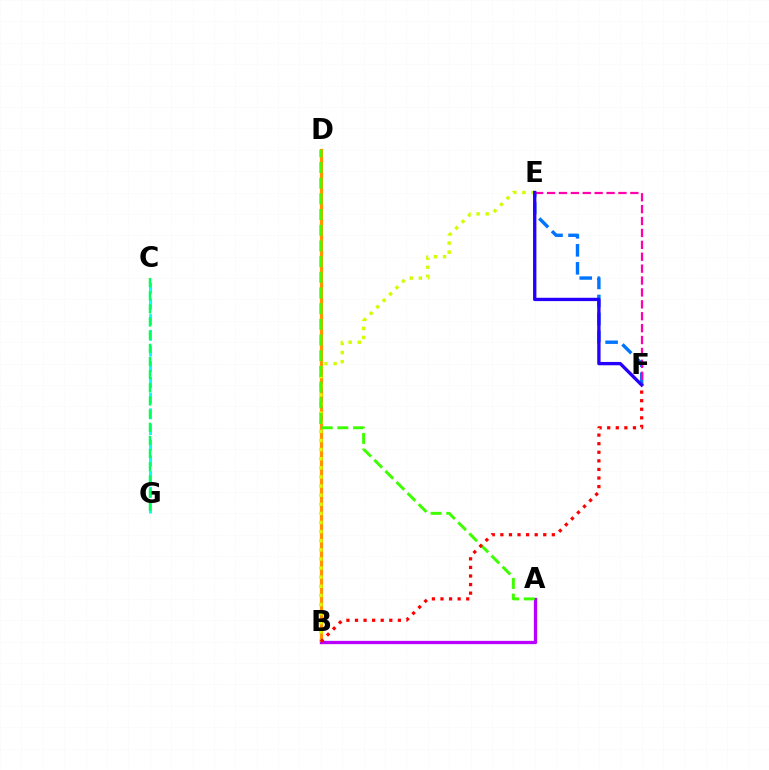{('B', 'D'): [{'color': '#ff9400', 'line_style': 'solid', 'thickness': 2.32}], ('A', 'B'): [{'color': '#b900ff', 'line_style': 'solid', 'thickness': 2.36}], ('C', 'G'): [{'color': '#00fff6', 'line_style': 'dashed', 'thickness': 2.13}, {'color': '#00ff5c', 'line_style': 'dashed', 'thickness': 1.79}], ('E', 'F'): [{'color': '#0074ff', 'line_style': 'dashed', 'thickness': 2.45}, {'color': '#ff00ac', 'line_style': 'dashed', 'thickness': 1.62}, {'color': '#2500ff', 'line_style': 'solid', 'thickness': 2.4}], ('B', 'E'): [{'color': '#d1ff00', 'line_style': 'dotted', 'thickness': 2.48}], ('A', 'D'): [{'color': '#3dff00', 'line_style': 'dashed', 'thickness': 2.13}], ('B', 'F'): [{'color': '#ff0000', 'line_style': 'dotted', 'thickness': 2.33}]}